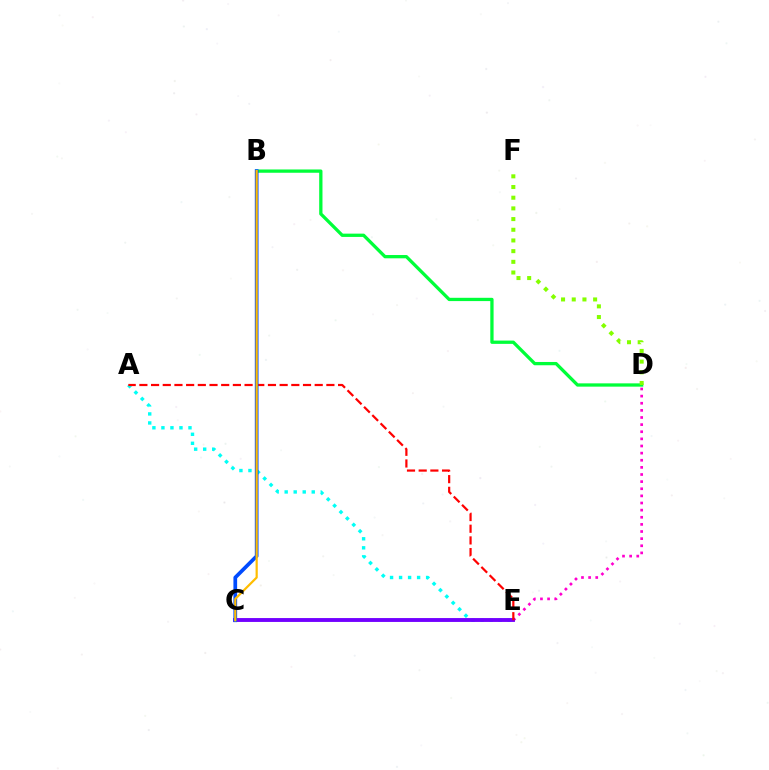{('B', 'D'): [{'color': '#00ff39', 'line_style': 'solid', 'thickness': 2.37}], ('D', 'F'): [{'color': '#84ff00', 'line_style': 'dotted', 'thickness': 2.9}], ('D', 'E'): [{'color': '#ff00cf', 'line_style': 'dotted', 'thickness': 1.94}], ('A', 'E'): [{'color': '#00fff6', 'line_style': 'dotted', 'thickness': 2.45}, {'color': '#ff0000', 'line_style': 'dashed', 'thickness': 1.59}], ('C', 'E'): [{'color': '#7200ff', 'line_style': 'solid', 'thickness': 2.79}], ('B', 'C'): [{'color': '#004bff', 'line_style': 'solid', 'thickness': 2.67}, {'color': '#ffbd00', 'line_style': 'solid', 'thickness': 1.59}]}